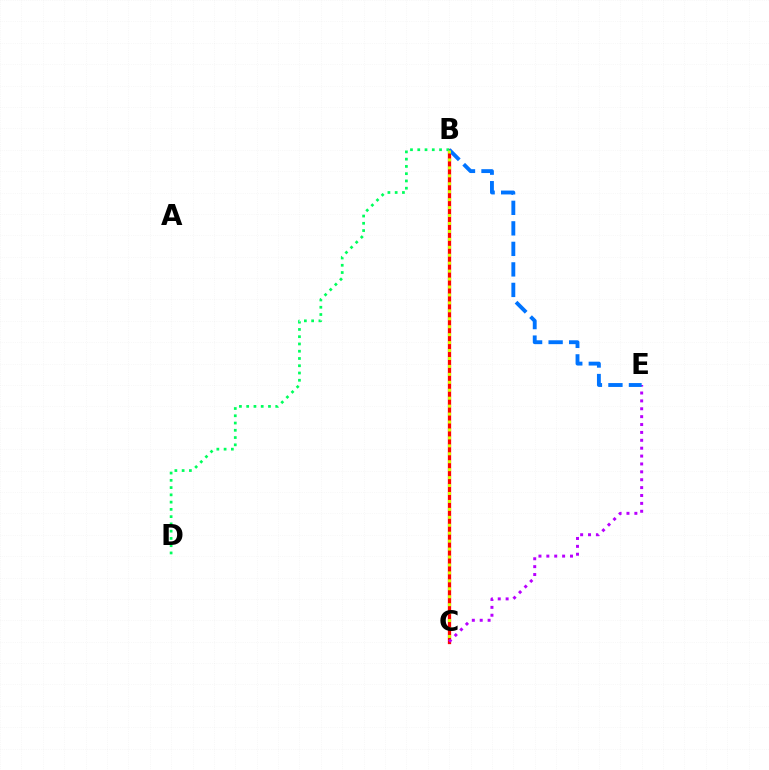{('B', 'C'): [{'color': '#ff0000', 'line_style': 'solid', 'thickness': 2.36}, {'color': '#d1ff00', 'line_style': 'dotted', 'thickness': 2.16}], ('C', 'E'): [{'color': '#b900ff', 'line_style': 'dotted', 'thickness': 2.14}], ('B', 'E'): [{'color': '#0074ff', 'line_style': 'dashed', 'thickness': 2.79}], ('B', 'D'): [{'color': '#00ff5c', 'line_style': 'dotted', 'thickness': 1.97}]}